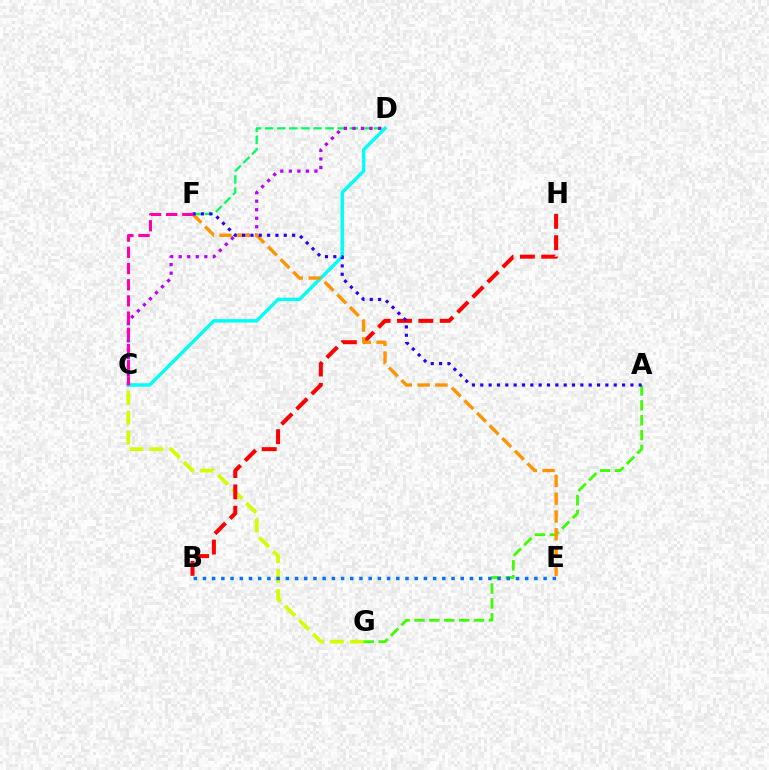{('C', 'G'): [{'color': '#d1ff00', 'line_style': 'dashed', 'thickness': 2.7}], ('C', 'D'): [{'color': '#00fff6', 'line_style': 'solid', 'thickness': 2.47}, {'color': '#b900ff', 'line_style': 'dotted', 'thickness': 2.32}], ('A', 'G'): [{'color': '#3dff00', 'line_style': 'dashed', 'thickness': 2.02}], ('B', 'E'): [{'color': '#0074ff', 'line_style': 'dotted', 'thickness': 2.5}], ('D', 'F'): [{'color': '#00ff5c', 'line_style': 'dashed', 'thickness': 1.64}], ('B', 'H'): [{'color': '#ff0000', 'line_style': 'dashed', 'thickness': 2.9}], ('E', 'F'): [{'color': '#ff9400', 'line_style': 'dashed', 'thickness': 2.42}], ('A', 'F'): [{'color': '#2500ff', 'line_style': 'dotted', 'thickness': 2.27}], ('C', 'F'): [{'color': '#ff00ac', 'line_style': 'dashed', 'thickness': 2.2}]}